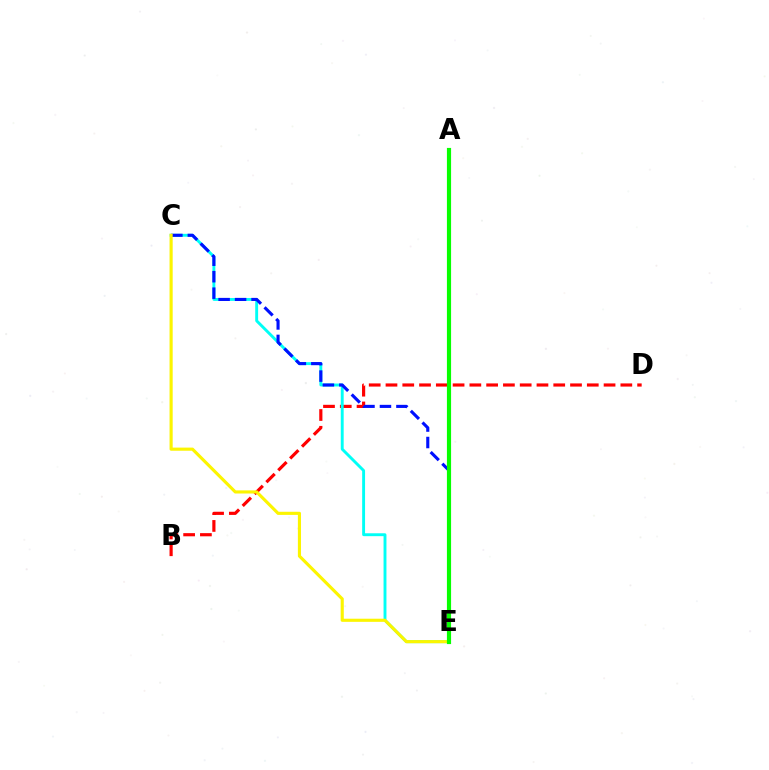{('B', 'D'): [{'color': '#ff0000', 'line_style': 'dashed', 'thickness': 2.28}], ('C', 'E'): [{'color': '#00fff6', 'line_style': 'solid', 'thickness': 2.08}, {'color': '#0010ff', 'line_style': 'dashed', 'thickness': 2.24}, {'color': '#fcf500', 'line_style': 'solid', 'thickness': 2.25}], ('A', 'E'): [{'color': '#ee00ff', 'line_style': 'dashed', 'thickness': 1.64}, {'color': '#08ff00', 'line_style': 'solid', 'thickness': 3.0}]}